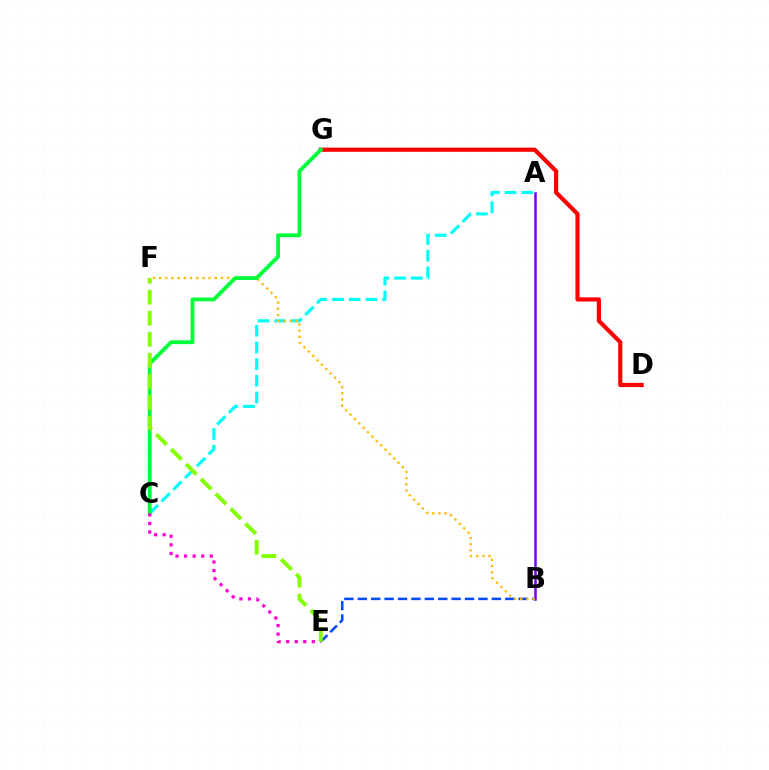{('D', 'G'): [{'color': '#ff0000', 'line_style': 'solid', 'thickness': 2.99}], ('A', 'C'): [{'color': '#00fff6', 'line_style': 'dashed', 'thickness': 2.27}], ('A', 'B'): [{'color': '#7200ff', 'line_style': 'solid', 'thickness': 1.81}], ('B', 'E'): [{'color': '#004bff', 'line_style': 'dashed', 'thickness': 1.82}], ('B', 'F'): [{'color': '#ffbd00', 'line_style': 'dotted', 'thickness': 1.68}], ('C', 'G'): [{'color': '#00ff39', 'line_style': 'solid', 'thickness': 2.75}], ('C', 'E'): [{'color': '#ff00cf', 'line_style': 'dotted', 'thickness': 2.32}], ('E', 'F'): [{'color': '#84ff00', 'line_style': 'dashed', 'thickness': 2.86}]}